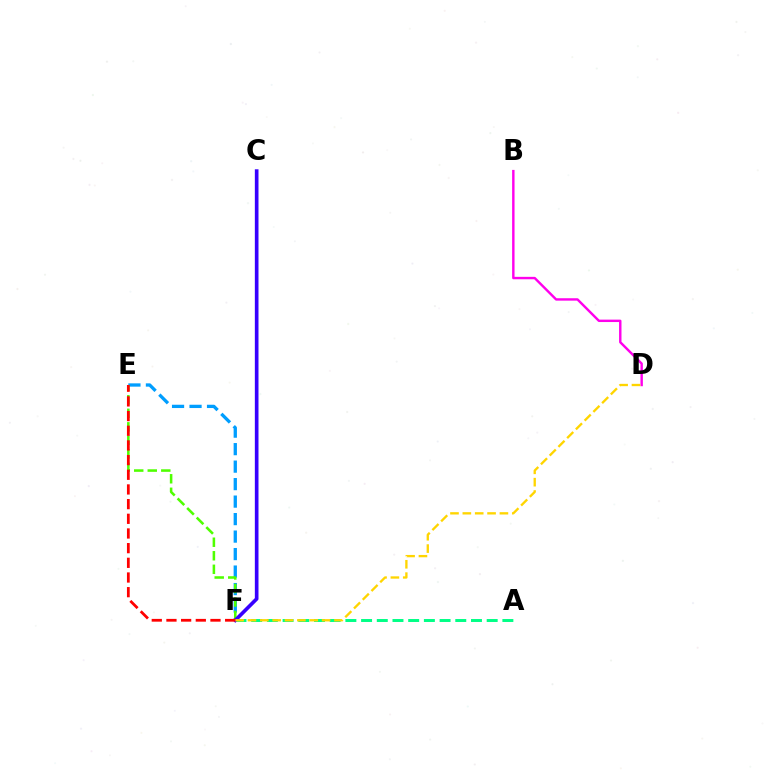{('A', 'F'): [{'color': '#00ff86', 'line_style': 'dashed', 'thickness': 2.13}], ('B', 'D'): [{'color': '#ff00ed', 'line_style': 'solid', 'thickness': 1.74}], ('E', 'F'): [{'color': '#009eff', 'line_style': 'dashed', 'thickness': 2.38}, {'color': '#4fff00', 'line_style': 'dashed', 'thickness': 1.84}, {'color': '#ff0000', 'line_style': 'dashed', 'thickness': 1.99}], ('C', 'F'): [{'color': '#3700ff', 'line_style': 'solid', 'thickness': 2.63}], ('D', 'F'): [{'color': '#ffd500', 'line_style': 'dashed', 'thickness': 1.68}]}